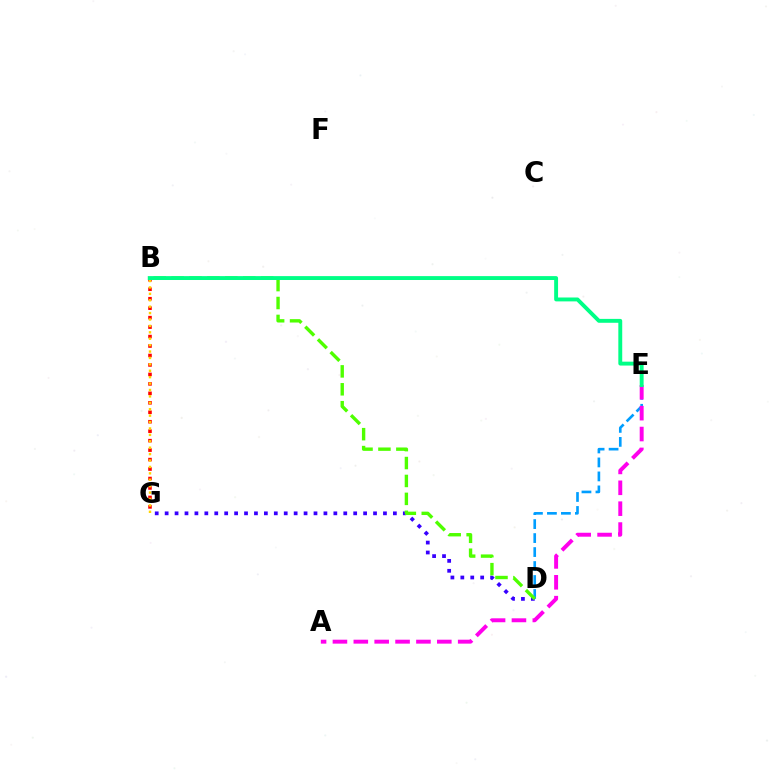{('D', 'G'): [{'color': '#3700ff', 'line_style': 'dotted', 'thickness': 2.7}], ('B', 'G'): [{'color': '#ff0000', 'line_style': 'dotted', 'thickness': 2.57}, {'color': '#ffd500', 'line_style': 'dotted', 'thickness': 1.74}], ('D', 'E'): [{'color': '#009eff', 'line_style': 'dashed', 'thickness': 1.9}], ('A', 'E'): [{'color': '#ff00ed', 'line_style': 'dashed', 'thickness': 2.84}], ('B', 'D'): [{'color': '#4fff00', 'line_style': 'dashed', 'thickness': 2.43}], ('B', 'E'): [{'color': '#00ff86', 'line_style': 'solid', 'thickness': 2.8}]}